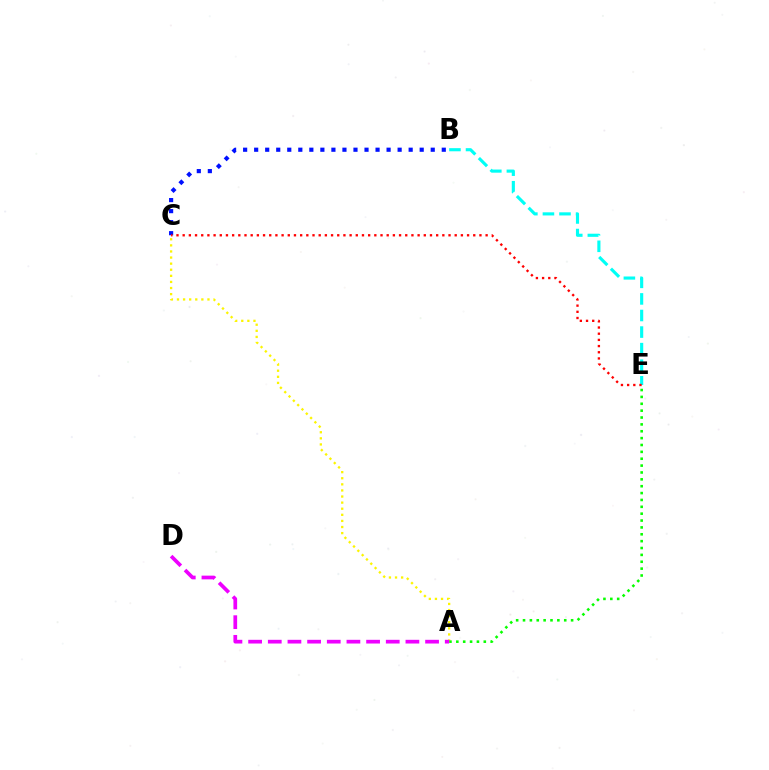{('A', 'C'): [{'color': '#fcf500', 'line_style': 'dotted', 'thickness': 1.66}], ('A', 'E'): [{'color': '#08ff00', 'line_style': 'dotted', 'thickness': 1.87}], ('B', 'C'): [{'color': '#0010ff', 'line_style': 'dotted', 'thickness': 3.0}], ('B', 'E'): [{'color': '#00fff6', 'line_style': 'dashed', 'thickness': 2.25}], ('C', 'E'): [{'color': '#ff0000', 'line_style': 'dotted', 'thickness': 1.68}], ('A', 'D'): [{'color': '#ee00ff', 'line_style': 'dashed', 'thickness': 2.67}]}